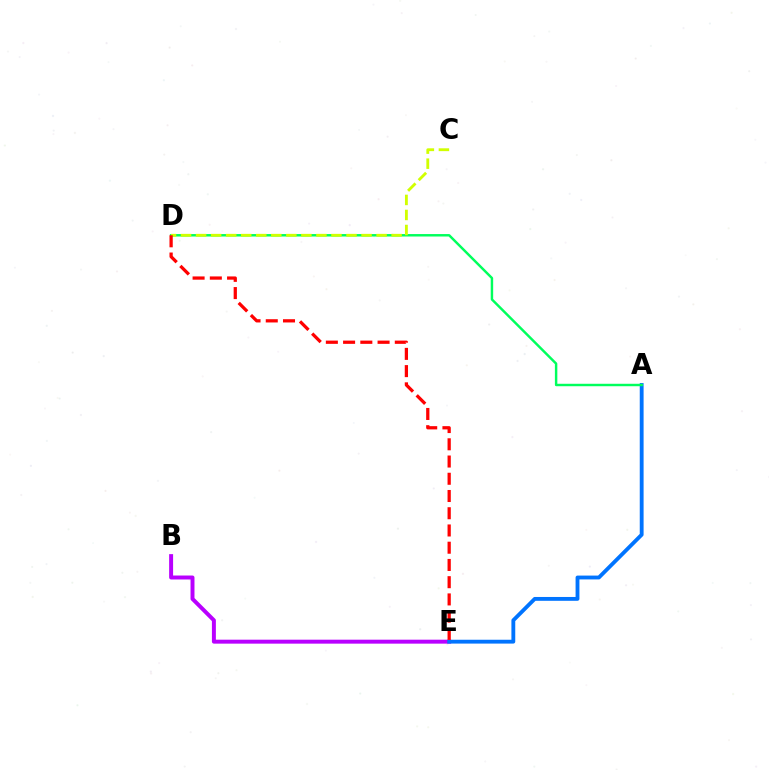{('B', 'E'): [{'color': '#b900ff', 'line_style': 'solid', 'thickness': 2.85}], ('A', 'E'): [{'color': '#0074ff', 'line_style': 'solid', 'thickness': 2.77}], ('A', 'D'): [{'color': '#00ff5c', 'line_style': 'solid', 'thickness': 1.76}], ('C', 'D'): [{'color': '#d1ff00', 'line_style': 'dashed', 'thickness': 2.04}], ('D', 'E'): [{'color': '#ff0000', 'line_style': 'dashed', 'thickness': 2.34}]}